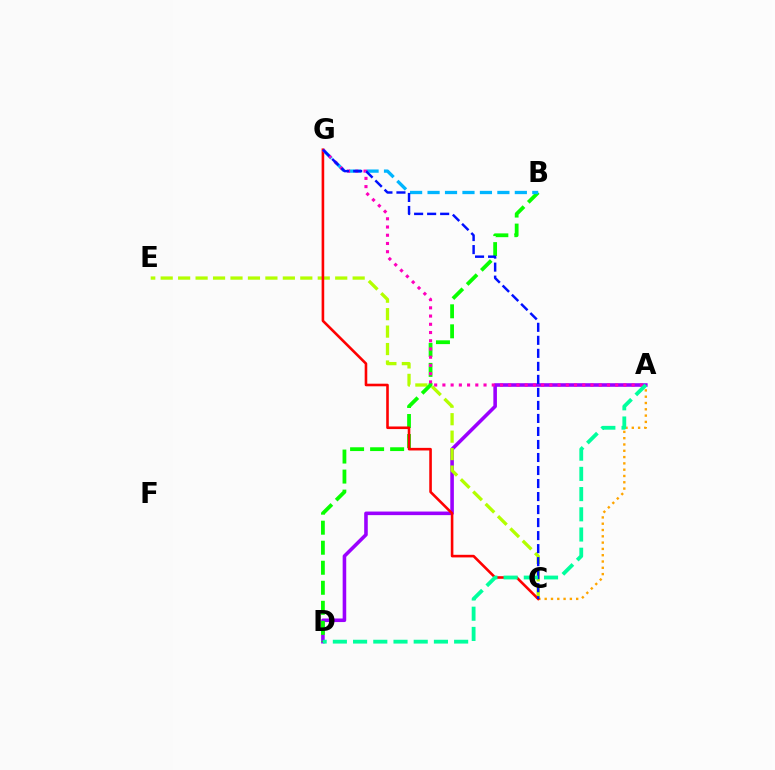{('A', 'D'): [{'color': '#9b00ff', 'line_style': 'solid', 'thickness': 2.57}, {'color': '#00ff9d', 'line_style': 'dashed', 'thickness': 2.75}], ('A', 'C'): [{'color': '#ffa500', 'line_style': 'dotted', 'thickness': 1.71}], ('C', 'E'): [{'color': '#b3ff00', 'line_style': 'dashed', 'thickness': 2.37}], ('B', 'D'): [{'color': '#08ff00', 'line_style': 'dashed', 'thickness': 2.72}], ('B', 'G'): [{'color': '#00b5ff', 'line_style': 'dashed', 'thickness': 2.37}], ('C', 'G'): [{'color': '#ff0000', 'line_style': 'solid', 'thickness': 1.87}, {'color': '#0010ff', 'line_style': 'dashed', 'thickness': 1.77}], ('A', 'G'): [{'color': '#ff00bd', 'line_style': 'dotted', 'thickness': 2.24}]}